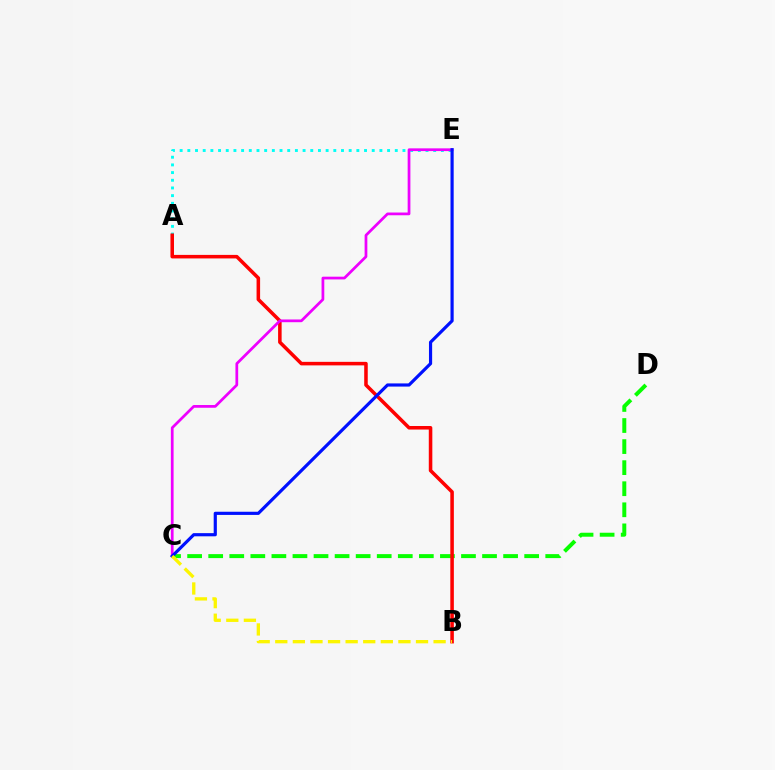{('C', 'D'): [{'color': '#08ff00', 'line_style': 'dashed', 'thickness': 2.86}], ('A', 'E'): [{'color': '#00fff6', 'line_style': 'dotted', 'thickness': 2.09}], ('A', 'B'): [{'color': '#ff0000', 'line_style': 'solid', 'thickness': 2.55}], ('C', 'E'): [{'color': '#ee00ff', 'line_style': 'solid', 'thickness': 1.97}, {'color': '#0010ff', 'line_style': 'solid', 'thickness': 2.28}], ('B', 'C'): [{'color': '#fcf500', 'line_style': 'dashed', 'thickness': 2.39}]}